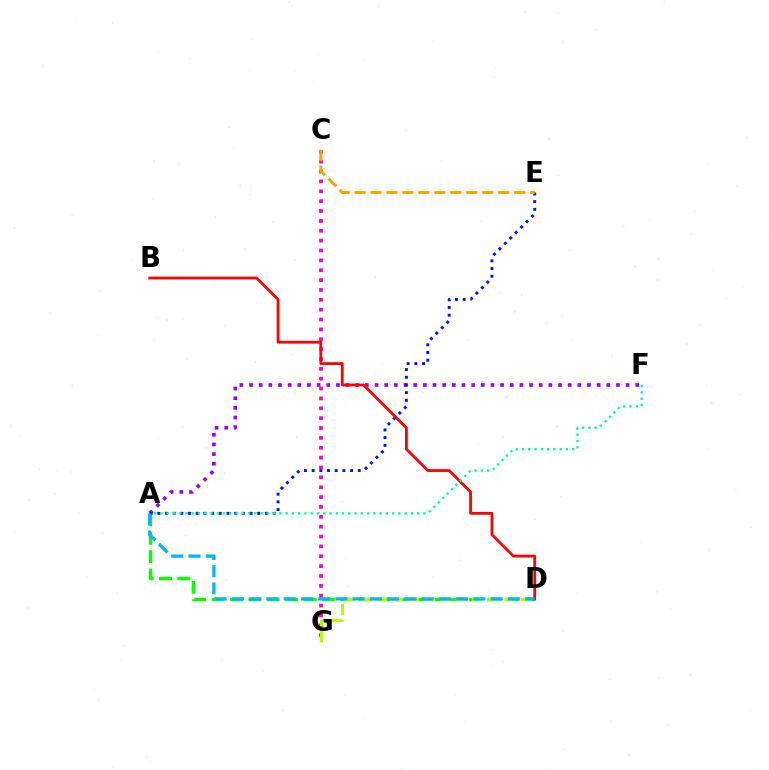{('A', 'D'): [{'color': '#08ff00', 'line_style': 'dashed', 'thickness': 2.5}, {'color': '#00b5ff', 'line_style': 'dashed', 'thickness': 2.34}], ('A', 'F'): [{'color': '#9b00ff', 'line_style': 'dotted', 'thickness': 2.62}, {'color': '#00ff9d', 'line_style': 'dotted', 'thickness': 1.7}], ('C', 'G'): [{'color': '#ff00bd', 'line_style': 'dotted', 'thickness': 2.68}], ('A', 'E'): [{'color': '#0010ff', 'line_style': 'dotted', 'thickness': 2.09}], ('D', 'G'): [{'color': '#b3ff00', 'line_style': 'dashed', 'thickness': 2.19}], ('C', 'E'): [{'color': '#ffa500', 'line_style': 'dashed', 'thickness': 2.17}], ('B', 'D'): [{'color': '#ff0000', 'line_style': 'solid', 'thickness': 2.01}]}